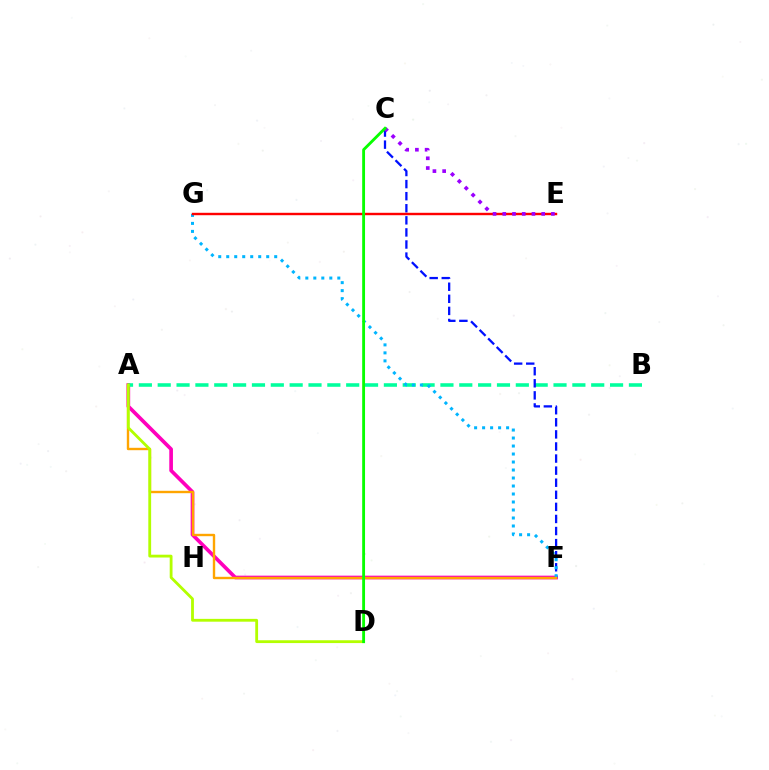{('A', 'F'): [{'color': '#ff00bd', 'line_style': 'solid', 'thickness': 2.64}, {'color': '#ffa500', 'line_style': 'solid', 'thickness': 1.72}], ('A', 'B'): [{'color': '#00ff9d', 'line_style': 'dashed', 'thickness': 2.56}], ('C', 'F'): [{'color': '#0010ff', 'line_style': 'dashed', 'thickness': 1.64}], ('F', 'G'): [{'color': '#00b5ff', 'line_style': 'dotted', 'thickness': 2.17}], ('E', 'G'): [{'color': '#ff0000', 'line_style': 'solid', 'thickness': 1.74}], ('C', 'E'): [{'color': '#9b00ff', 'line_style': 'dotted', 'thickness': 2.64}], ('A', 'D'): [{'color': '#b3ff00', 'line_style': 'solid', 'thickness': 2.03}], ('C', 'D'): [{'color': '#08ff00', 'line_style': 'solid', 'thickness': 2.05}]}